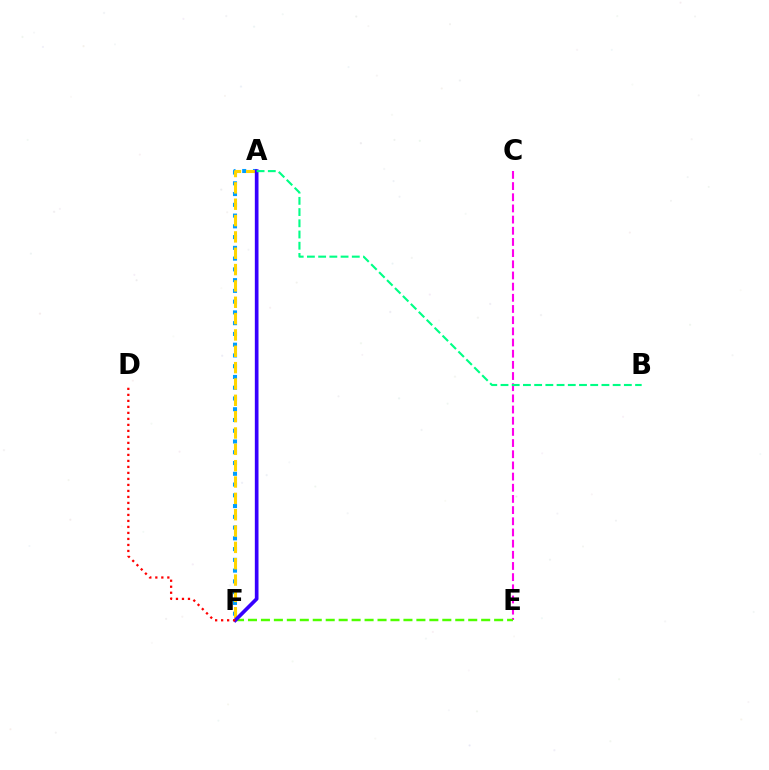{('A', 'F'): [{'color': '#009eff', 'line_style': 'dotted', 'thickness': 2.92}, {'color': '#ffd500', 'line_style': 'dashed', 'thickness': 2.22}, {'color': '#3700ff', 'line_style': 'solid', 'thickness': 2.64}], ('C', 'E'): [{'color': '#ff00ed', 'line_style': 'dashed', 'thickness': 1.52}], ('E', 'F'): [{'color': '#4fff00', 'line_style': 'dashed', 'thickness': 1.76}], ('A', 'B'): [{'color': '#00ff86', 'line_style': 'dashed', 'thickness': 1.52}], ('D', 'F'): [{'color': '#ff0000', 'line_style': 'dotted', 'thickness': 1.63}]}